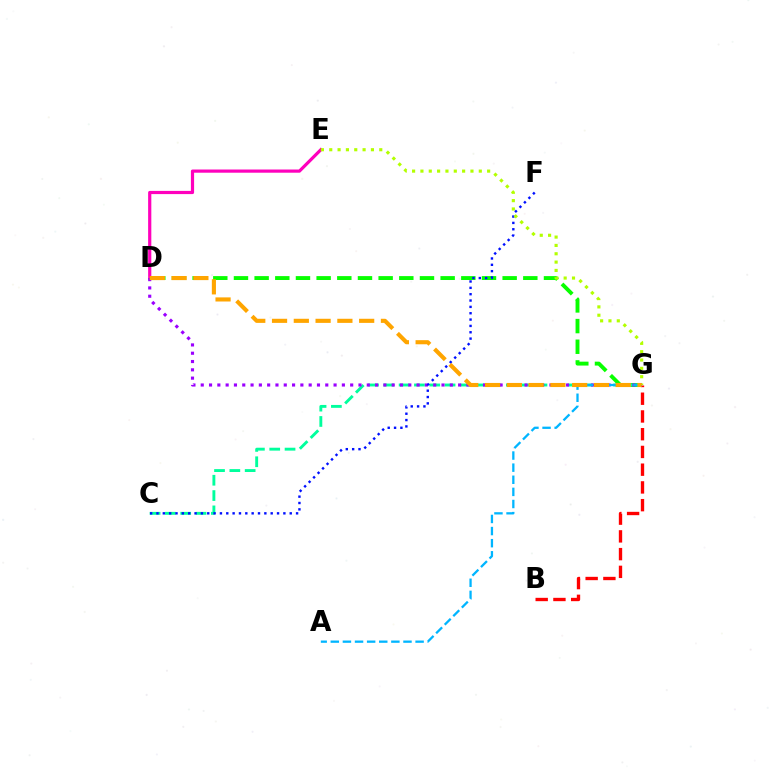{('D', 'G'): [{'color': '#08ff00', 'line_style': 'dashed', 'thickness': 2.81}, {'color': '#9b00ff', 'line_style': 'dotted', 'thickness': 2.26}, {'color': '#ffa500', 'line_style': 'dashed', 'thickness': 2.96}], ('C', 'G'): [{'color': '#00ff9d', 'line_style': 'dashed', 'thickness': 2.08}], ('D', 'E'): [{'color': '#ff00bd', 'line_style': 'solid', 'thickness': 2.3}], ('B', 'G'): [{'color': '#ff0000', 'line_style': 'dashed', 'thickness': 2.41}], ('C', 'F'): [{'color': '#0010ff', 'line_style': 'dotted', 'thickness': 1.72}], ('A', 'G'): [{'color': '#00b5ff', 'line_style': 'dashed', 'thickness': 1.65}], ('E', 'G'): [{'color': '#b3ff00', 'line_style': 'dotted', 'thickness': 2.27}]}